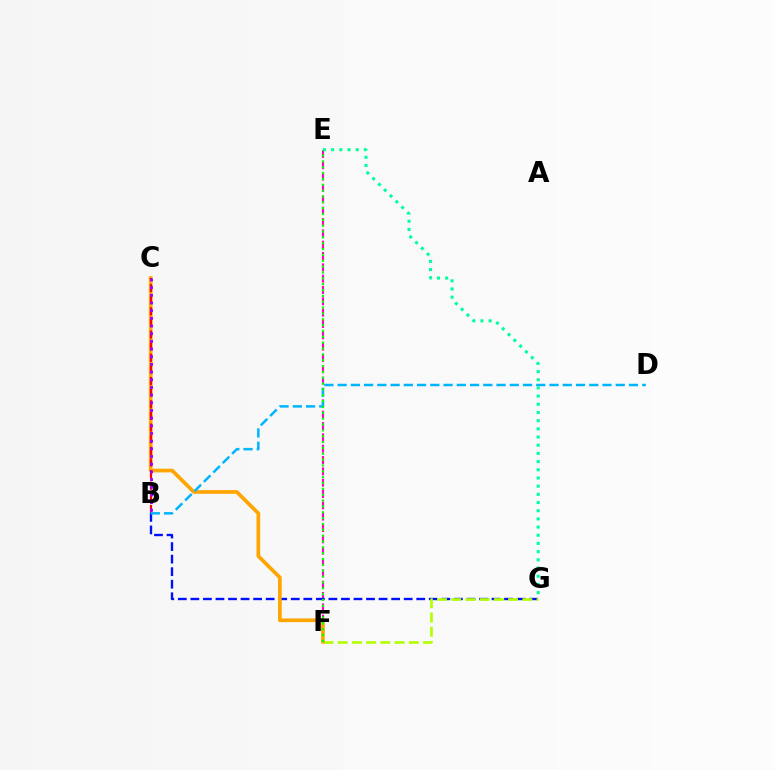{('E', 'F'): [{'color': '#ff00bd', 'line_style': 'dashed', 'thickness': 1.54}, {'color': '#08ff00', 'line_style': 'dotted', 'thickness': 1.59}], ('B', 'G'): [{'color': '#0010ff', 'line_style': 'dashed', 'thickness': 1.7}], ('F', 'G'): [{'color': '#b3ff00', 'line_style': 'dashed', 'thickness': 1.93}], ('C', 'F'): [{'color': '#ffa500', 'line_style': 'solid', 'thickness': 2.66}], ('E', 'G'): [{'color': '#00ff9d', 'line_style': 'dotted', 'thickness': 2.22}], ('B', 'C'): [{'color': '#ff0000', 'line_style': 'dashed', 'thickness': 1.58}, {'color': '#9b00ff', 'line_style': 'dotted', 'thickness': 2.09}], ('B', 'D'): [{'color': '#00b5ff', 'line_style': 'dashed', 'thickness': 1.8}]}